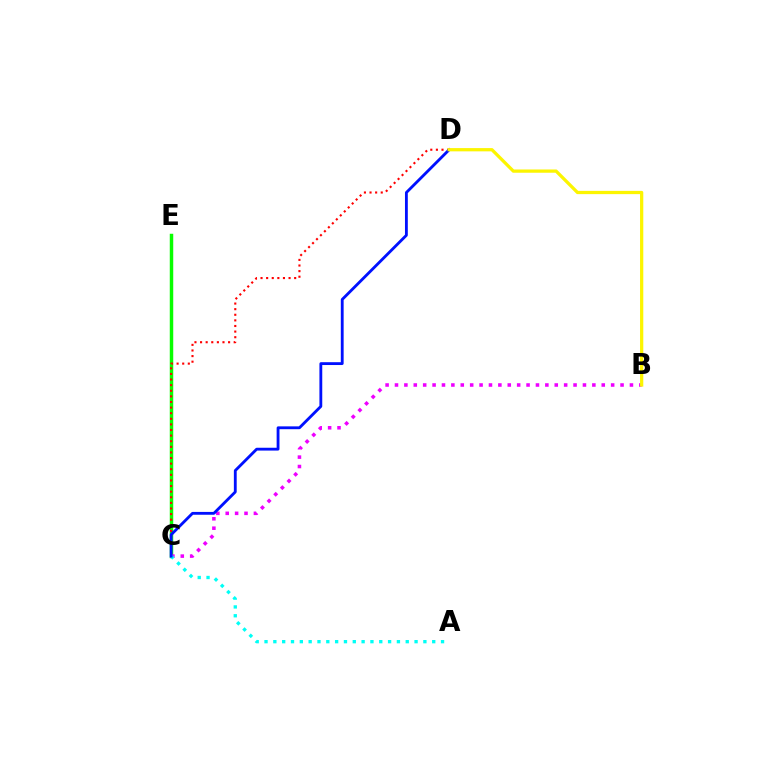{('C', 'E'): [{'color': '#08ff00', 'line_style': 'solid', 'thickness': 2.5}], ('B', 'C'): [{'color': '#ee00ff', 'line_style': 'dotted', 'thickness': 2.55}], ('A', 'C'): [{'color': '#00fff6', 'line_style': 'dotted', 'thickness': 2.4}], ('C', 'D'): [{'color': '#ff0000', 'line_style': 'dotted', 'thickness': 1.52}, {'color': '#0010ff', 'line_style': 'solid', 'thickness': 2.04}], ('B', 'D'): [{'color': '#fcf500', 'line_style': 'solid', 'thickness': 2.34}]}